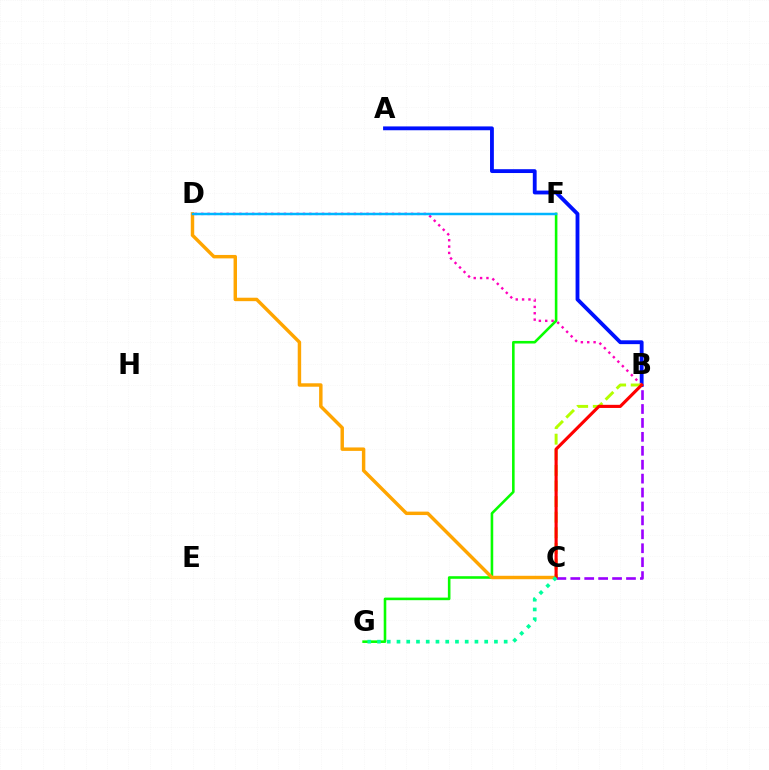{('A', 'B'): [{'color': '#0010ff', 'line_style': 'solid', 'thickness': 2.76}], ('B', 'D'): [{'color': '#ff00bd', 'line_style': 'dotted', 'thickness': 1.73}], ('F', 'G'): [{'color': '#08ff00', 'line_style': 'solid', 'thickness': 1.86}], ('C', 'D'): [{'color': '#ffa500', 'line_style': 'solid', 'thickness': 2.48}], ('B', 'C'): [{'color': '#b3ff00', 'line_style': 'dashed', 'thickness': 2.12}, {'color': '#9b00ff', 'line_style': 'dashed', 'thickness': 1.89}, {'color': '#ff0000', 'line_style': 'solid', 'thickness': 2.25}], ('D', 'F'): [{'color': '#00b5ff', 'line_style': 'solid', 'thickness': 1.78}], ('C', 'G'): [{'color': '#00ff9d', 'line_style': 'dotted', 'thickness': 2.65}]}